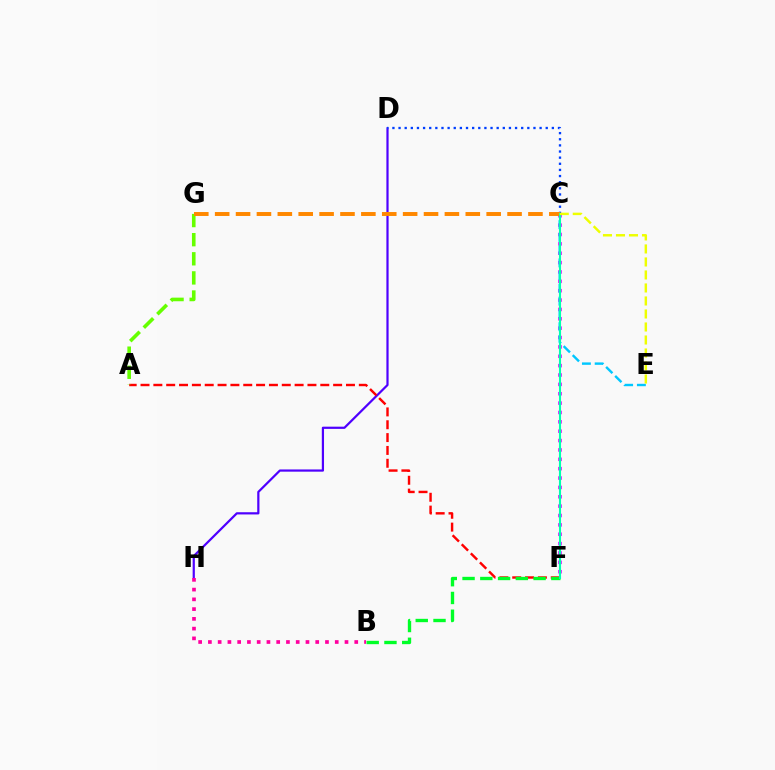{('D', 'H'): [{'color': '#4f00ff', 'line_style': 'solid', 'thickness': 1.59}], ('A', 'F'): [{'color': '#ff0000', 'line_style': 'dashed', 'thickness': 1.74}], ('C', 'F'): [{'color': '#d600ff', 'line_style': 'dotted', 'thickness': 2.55}, {'color': '#00ffaf', 'line_style': 'solid', 'thickness': 1.51}], ('B', 'F'): [{'color': '#00ff27', 'line_style': 'dashed', 'thickness': 2.41}], ('C', 'D'): [{'color': '#003fff', 'line_style': 'dotted', 'thickness': 1.67}], ('A', 'G'): [{'color': '#66ff00', 'line_style': 'dashed', 'thickness': 2.6}], ('C', 'E'): [{'color': '#00c7ff', 'line_style': 'dashed', 'thickness': 1.73}, {'color': '#eeff00', 'line_style': 'dashed', 'thickness': 1.77}], ('C', 'G'): [{'color': '#ff8800', 'line_style': 'dashed', 'thickness': 2.84}], ('B', 'H'): [{'color': '#ff00a0', 'line_style': 'dotted', 'thickness': 2.65}]}